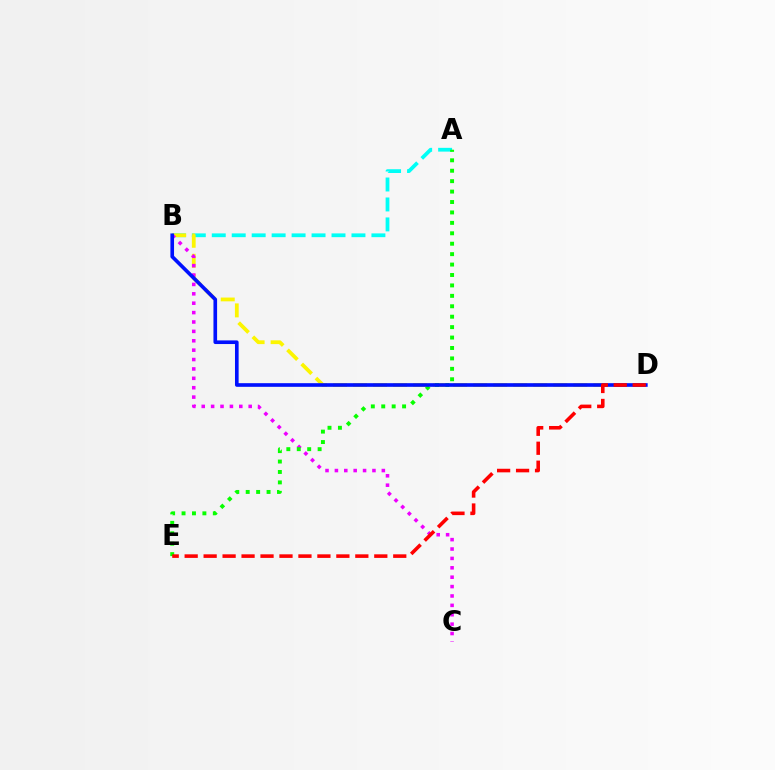{('A', 'B'): [{'color': '#00fff6', 'line_style': 'dashed', 'thickness': 2.71}], ('B', 'D'): [{'color': '#fcf500', 'line_style': 'dashed', 'thickness': 2.72}, {'color': '#0010ff', 'line_style': 'solid', 'thickness': 2.62}], ('B', 'C'): [{'color': '#ee00ff', 'line_style': 'dotted', 'thickness': 2.55}], ('A', 'E'): [{'color': '#08ff00', 'line_style': 'dotted', 'thickness': 2.83}], ('D', 'E'): [{'color': '#ff0000', 'line_style': 'dashed', 'thickness': 2.58}]}